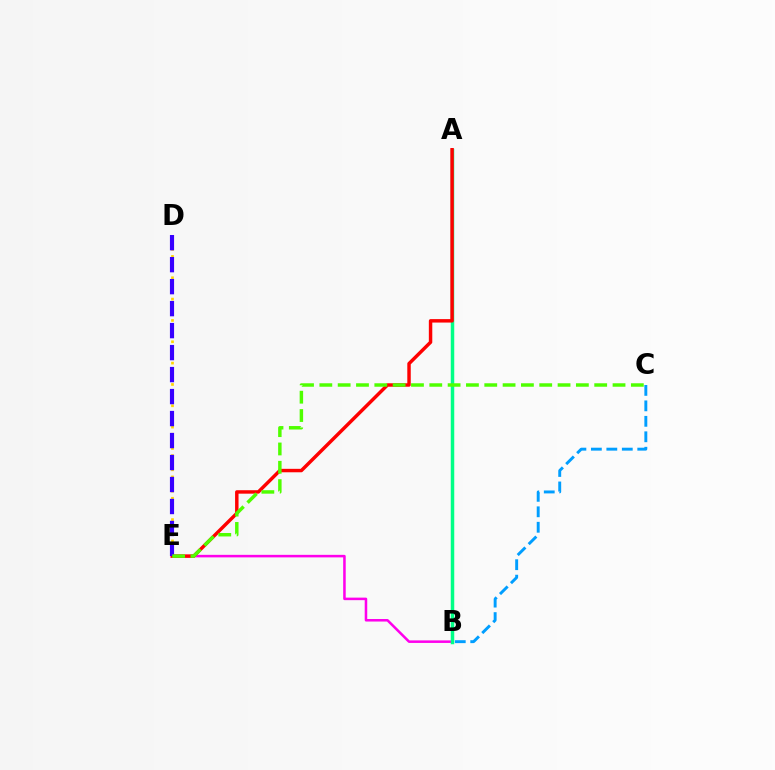{('B', 'E'): [{'color': '#ff00ed', 'line_style': 'solid', 'thickness': 1.82}], ('D', 'E'): [{'color': '#ffd500', 'line_style': 'dotted', 'thickness': 1.93}, {'color': '#3700ff', 'line_style': 'dashed', 'thickness': 2.99}], ('B', 'C'): [{'color': '#009eff', 'line_style': 'dashed', 'thickness': 2.1}], ('A', 'B'): [{'color': '#00ff86', 'line_style': 'solid', 'thickness': 2.51}], ('A', 'E'): [{'color': '#ff0000', 'line_style': 'solid', 'thickness': 2.48}], ('C', 'E'): [{'color': '#4fff00', 'line_style': 'dashed', 'thickness': 2.49}]}